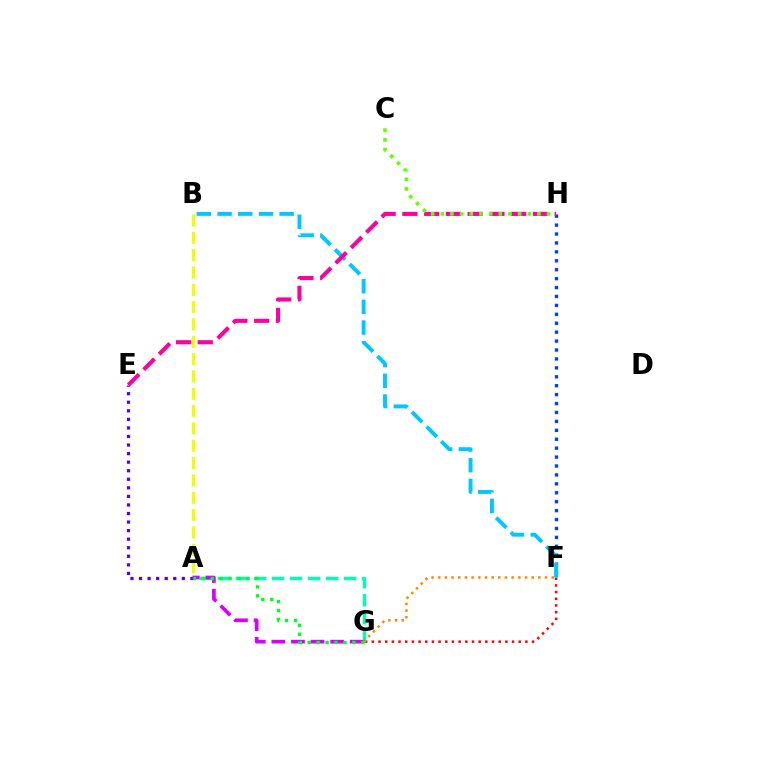{('F', 'G'): [{'color': '#ff0000', 'line_style': 'dotted', 'thickness': 1.81}, {'color': '#ff8800', 'line_style': 'dotted', 'thickness': 1.81}], ('F', 'H'): [{'color': '#003fff', 'line_style': 'dotted', 'thickness': 2.42}], ('A', 'G'): [{'color': '#00ffaf', 'line_style': 'dashed', 'thickness': 2.45}, {'color': '#d600ff', 'line_style': 'dashed', 'thickness': 2.66}, {'color': '#00ff27', 'line_style': 'dotted', 'thickness': 2.43}], ('B', 'F'): [{'color': '#00c7ff', 'line_style': 'dashed', 'thickness': 2.81}], ('A', 'E'): [{'color': '#4f00ff', 'line_style': 'dotted', 'thickness': 2.33}], ('A', 'B'): [{'color': '#eeff00', 'line_style': 'dashed', 'thickness': 2.35}], ('E', 'H'): [{'color': '#ff00a0', 'line_style': 'dashed', 'thickness': 2.96}], ('C', 'H'): [{'color': '#66ff00', 'line_style': 'dotted', 'thickness': 2.63}]}